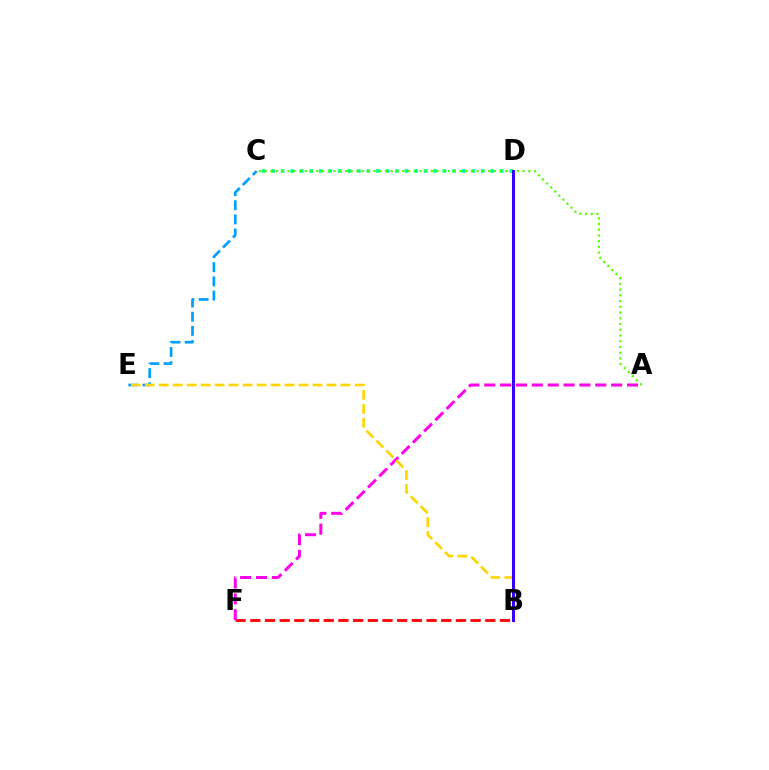{('B', 'F'): [{'color': '#ff0000', 'line_style': 'dashed', 'thickness': 2.0}], ('C', 'E'): [{'color': '#009eff', 'line_style': 'dashed', 'thickness': 1.92}], ('A', 'F'): [{'color': '#ff00ed', 'line_style': 'dashed', 'thickness': 2.15}], ('B', 'E'): [{'color': '#ffd500', 'line_style': 'dashed', 'thickness': 1.9}], ('C', 'D'): [{'color': '#00ff86', 'line_style': 'dotted', 'thickness': 2.59}], ('A', 'C'): [{'color': '#4fff00', 'line_style': 'dotted', 'thickness': 1.56}], ('B', 'D'): [{'color': '#3700ff', 'line_style': 'solid', 'thickness': 2.18}]}